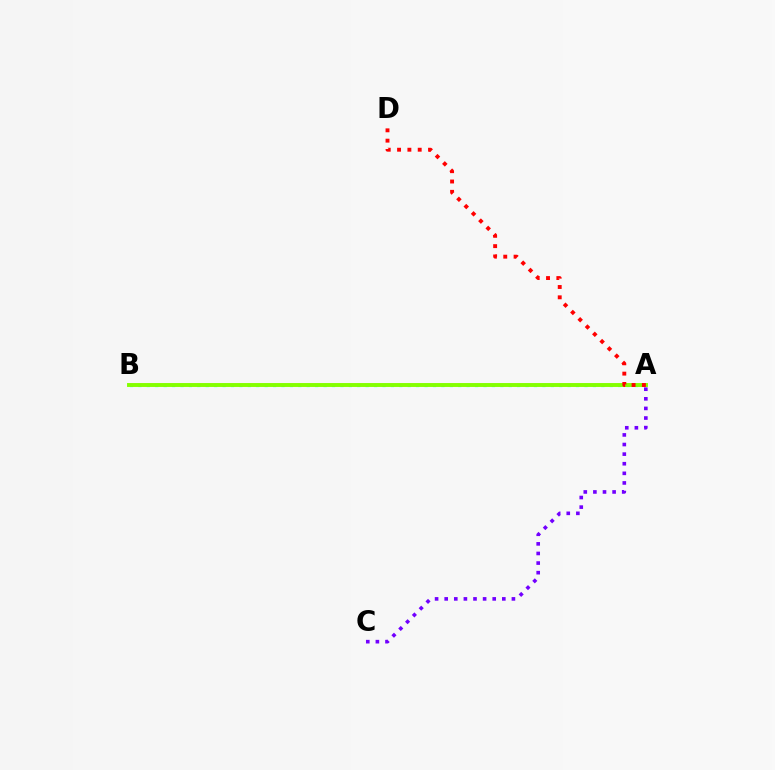{('A', 'B'): [{'color': '#00fff6', 'line_style': 'dotted', 'thickness': 2.29}, {'color': '#84ff00', 'line_style': 'solid', 'thickness': 2.81}], ('A', 'C'): [{'color': '#7200ff', 'line_style': 'dotted', 'thickness': 2.61}], ('A', 'D'): [{'color': '#ff0000', 'line_style': 'dotted', 'thickness': 2.8}]}